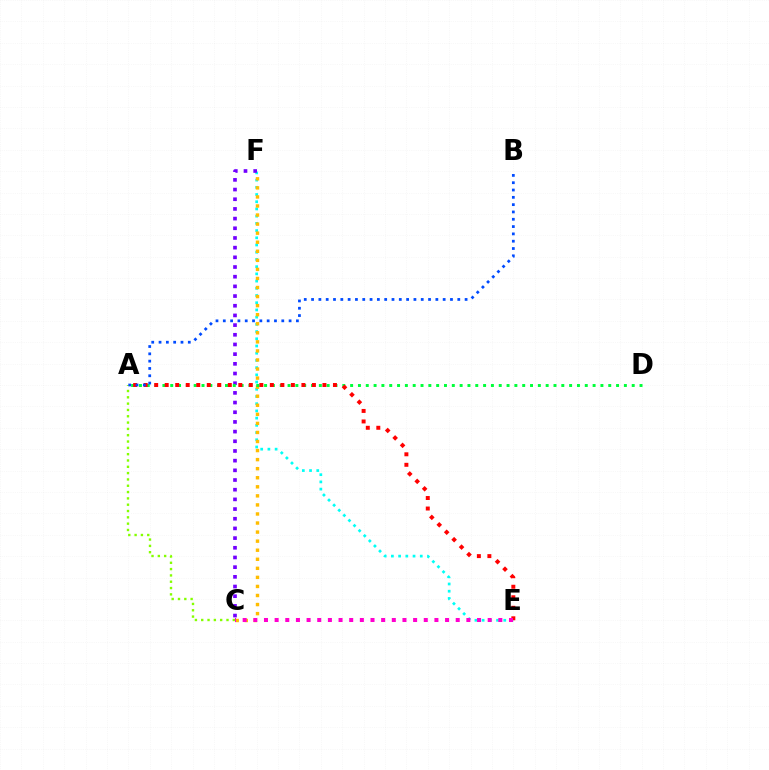{('A', 'C'): [{'color': '#84ff00', 'line_style': 'dotted', 'thickness': 1.72}], ('E', 'F'): [{'color': '#00fff6', 'line_style': 'dotted', 'thickness': 1.96}], ('C', 'F'): [{'color': '#7200ff', 'line_style': 'dotted', 'thickness': 2.63}, {'color': '#ffbd00', 'line_style': 'dotted', 'thickness': 2.46}], ('A', 'D'): [{'color': '#00ff39', 'line_style': 'dotted', 'thickness': 2.13}], ('A', 'E'): [{'color': '#ff0000', 'line_style': 'dotted', 'thickness': 2.86}], ('A', 'B'): [{'color': '#004bff', 'line_style': 'dotted', 'thickness': 1.99}], ('C', 'E'): [{'color': '#ff00cf', 'line_style': 'dotted', 'thickness': 2.89}]}